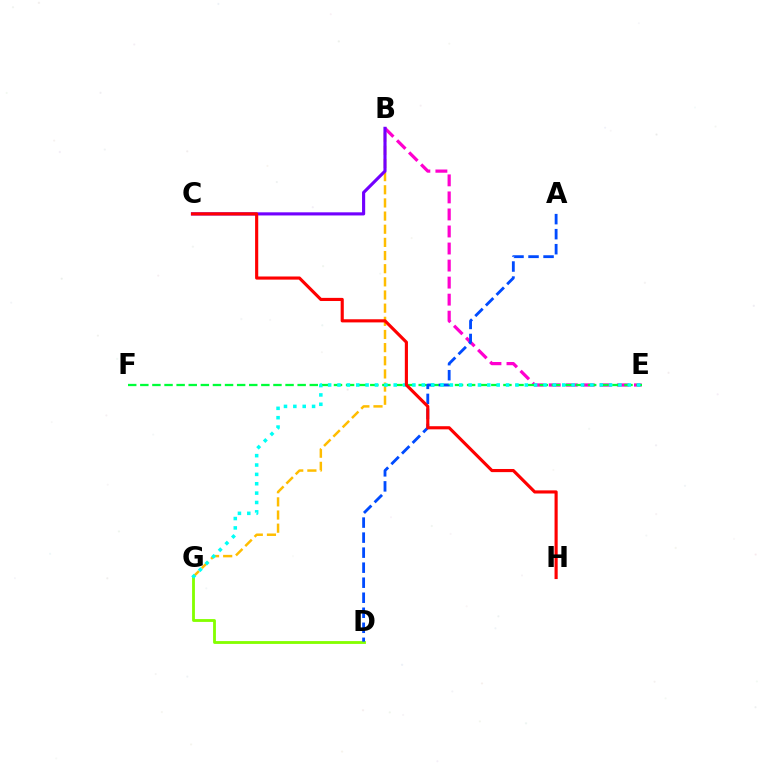{('B', 'G'): [{'color': '#ffbd00', 'line_style': 'dashed', 'thickness': 1.79}], ('D', 'G'): [{'color': '#84ff00', 'line_style': 'solid', 'thickness': 2.04}], ('B', 'E'): [{'color': '#ff00cf', 'line_style': 'dashed', 'thickness': 2.31}], ('B', 'C'): [{'color': '#7200ff', 'line_style': 'solid', 'thickness': 2.25}], ('E', 'F'): [{'color': '#00ff39', 'line_style': 'dashed', 'thickness': 1.64}], ('A', 'D'): [{'color': '#004bff', 'line_style': 'dashed', 'thickness': 2.04}], ('E', 'G'): [{'color': '#00fff6', 'line_style': 'dotted', 'thickness': 2.54}], ('C', 'H'): [{'color': '#ff0000', 'line_style': 'solid', 'thickness': 2.26}]}